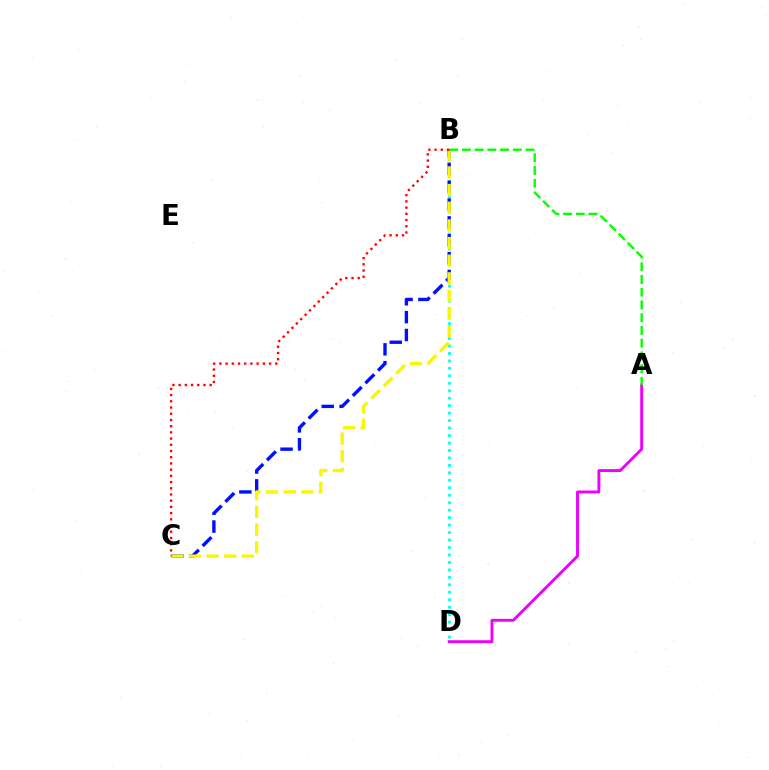{('B', 'D'): [{'color': '#00fff6', 'line_style': 'dotted', 'thickness': 2.03}], ('B', 'C'): [{'color': '#0010ff', 'line_style': 'dashed', 'thickness': 2.43}, {'color': '#fcf500', 'line_style': 'dashed', 'thickness': 2.4}, {'color': '#ff0000', 'line_style': 'dotted', 'thickness': 1.69}], ('A', 'D'): [{'color': '#ee00ff', 'line_style': 'solid', 'thickness': 2.08}], ('A', 'B'): [{'color': '#08ff00', 'line_style': 'dashed', 'thickness': 1.73}]}